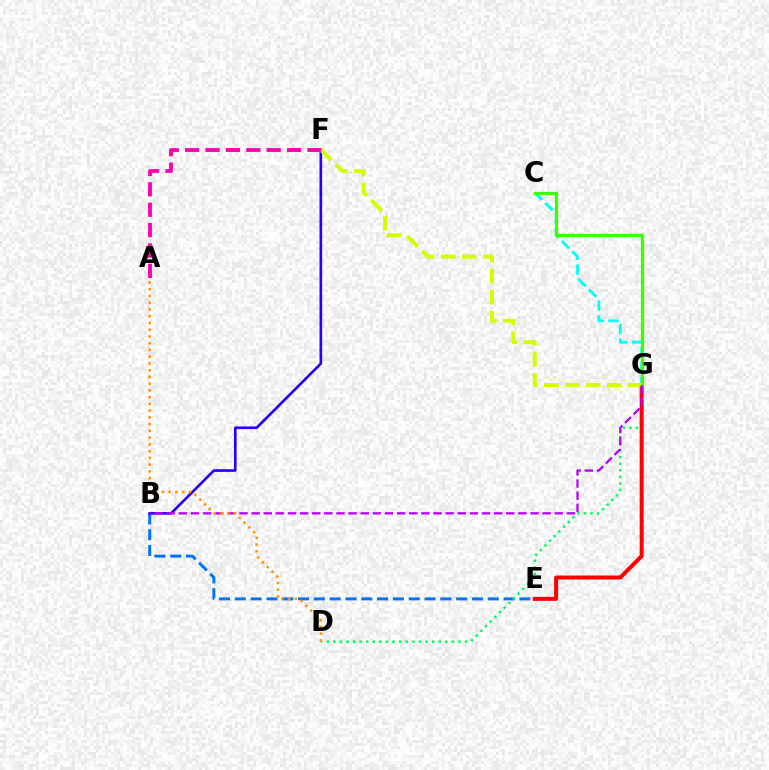{('B', 'E'): [{'color': '#0074ff', 'line_style': 'dashed', 'thickness': 2.15}], ('D', 'G'): [{'color': '#00ff5c', 'line_style': 'dotted', 'thickness': 1.79}], ('E', 'G'): [{'color': '#ff0000', 'line_style': 'solid', 'thickness': 2.88}], ('C', 'G'): [{'color': '#00fff6', 'line_style': 'dashed', 'thickness': 2.03}, {'color': '#3dff00', 'line_style': 'solid', 'thickness': 2.34}], ('B', 'F'): [{'color': '#2500ff', 'line_style': 'solid', 'thickness': 1.89}], ('F', 'G'): [{'color': '#d1ff00', 'line_style': 'dashed', 'thickness': 2.86}], ('B', 'G'): [{'color': '#b900ff', 'line_style': 'dashed', 'thickness': 1.65}], ('A', 'F'): [{'color': '#ff00ac', 'line_style': 'dashed', 'thickness': 2.77}], ('A', 'D'): [{'color': '#ff9400', 'line_style': 'dotted', 'thickness': 1.83}]}